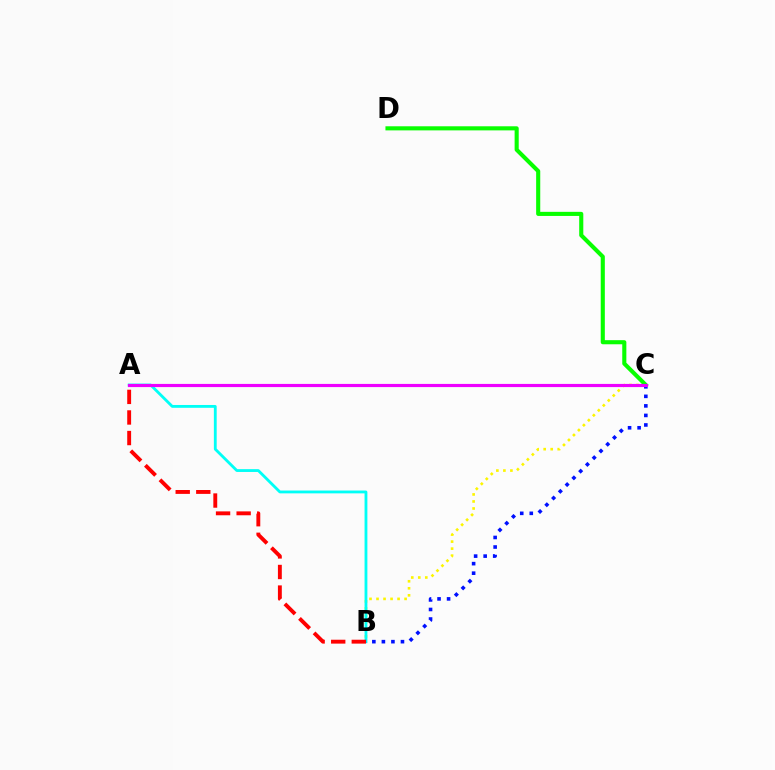{('B', 'C'): [{'color': '#fcf500', 'line_style': 'dotted', 'thickness': 1.91}, {'color': '#0010ff', 'line_style': 'dotted', 'thickness': 2.59}], ('A', 'B'): [{'color': '#00fff6', 'line_style': 'solid', 'thickness': 2.03}, {'color': '#ff0000', 'line_style': 'dashed', 'thickness': 2.8}], ('C', 'D'): [{'color': '#08ff00', 'line_style': 'solid', 'thickness': 2.95}], ('A', 'C'): [{'color': '#ee00ff', 'line_style': 'solid', 'thickness': 2.29}]}